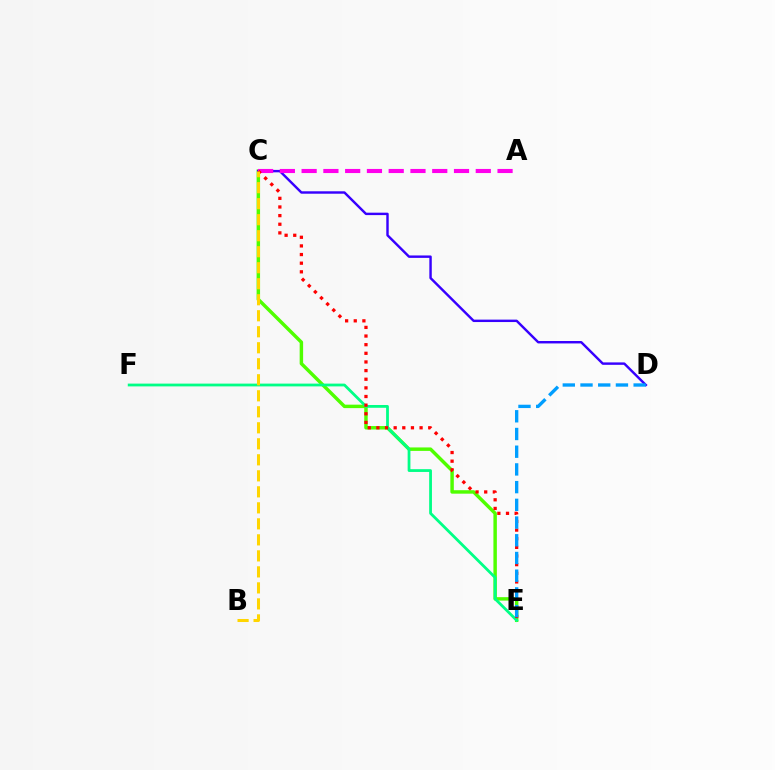{('C', 'E'): [{'color': '#4fff00', 'line_style': 'solid', 'thickness': 2.49}, {'color': '#ff0000', 'line_style': 'dotted', 'thickness': 2.35}], ('C', 'D'): [{'color': '#3700ff', 'line_style': 'solid', 'thickness': 1.75}], ('A', 'C'): [{'color': '#ff00ed', 'line_style': 'dashed', 'thickness': 2.96}], ('E', 'F'): [{'color': '#00ff86', 'line_style': 'solid', 'thickness': 2.0}], ('D', 'E'): [{'color': '#009eff', 'line_style': 'dashed', 'thickness': 2.41}], ('B', 'C'): [{'color': '#ffd500', 'line_style': 'dashed', 'thickness': 2.17}]}